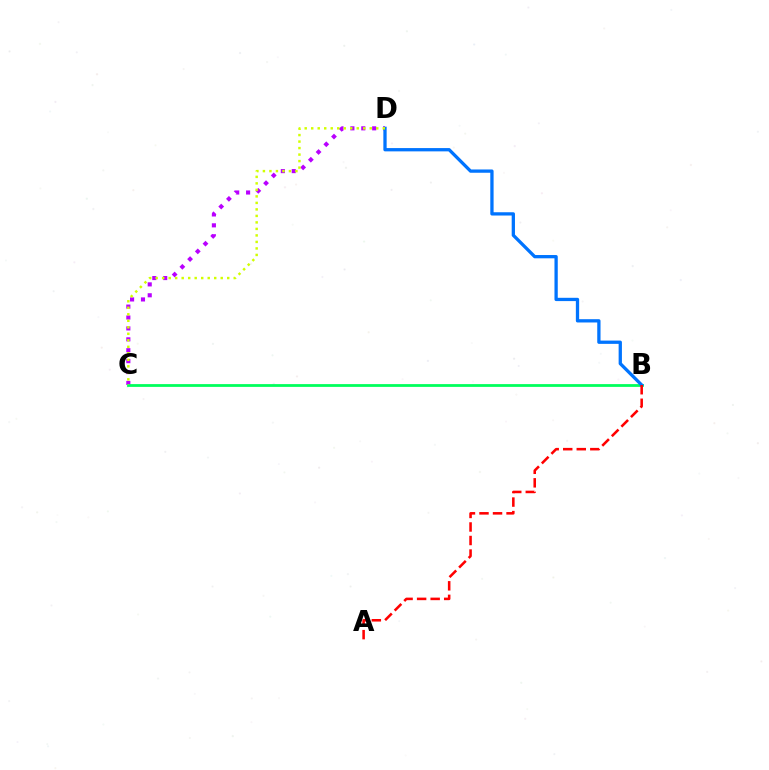{('C', 'D'): [{'color': '#b900ff', 'line_style': 'dotted', 'thickness': 2.96}, {'color': '#d1ff00', 'line_style': 'dotted', 'thickness': 1.77}], ('B', 'C'): [{'color': '#00ff5c', 'line_style': 'solid', 'thickness': 2.01}], ('B', 'D'): [{'color': '#0074ff', 'line_style': 'solid', 'thickness': 2.37}], ('A', 'B'): [{'color': '#ff0000', 'line_style': 'dashed', 'thickness': 1.84}]}